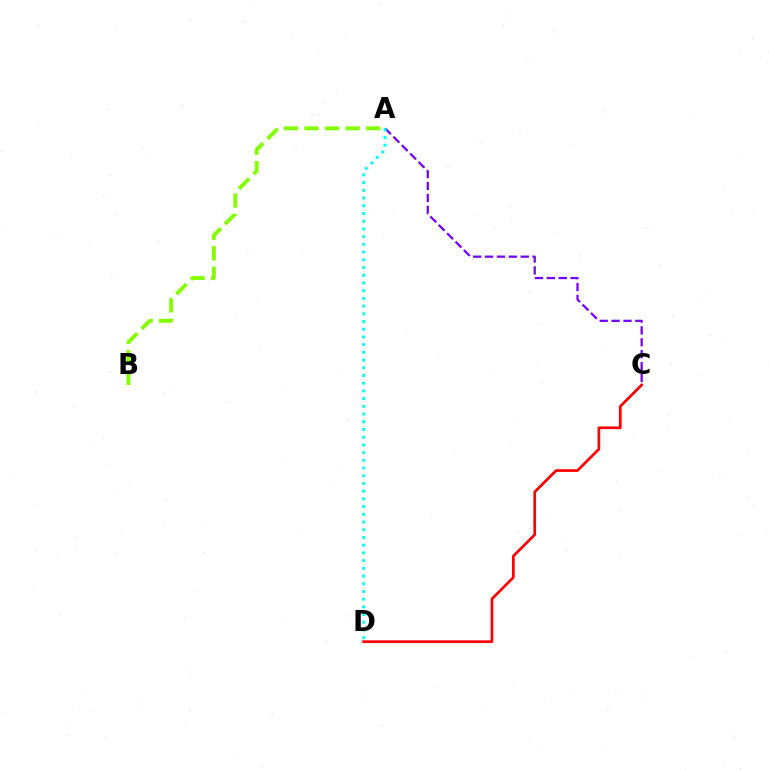{('A', 'B'): [{'color': '#84ff00', 'line_style': 'dashed', 'thickness': 2.79}], ('C', 'D'): [{'color': '#ff0000', 'line_style': 'solid', 'thickness': 1.95}], ('A', 'C'): [{'color': '#7200ff', 'line_style': 'dashed', 'thickness': 1.61}], ('A', 'D'): [{'color': '#00fff6', 'line_style': 'dotted', 'thickness': 2.1}]}